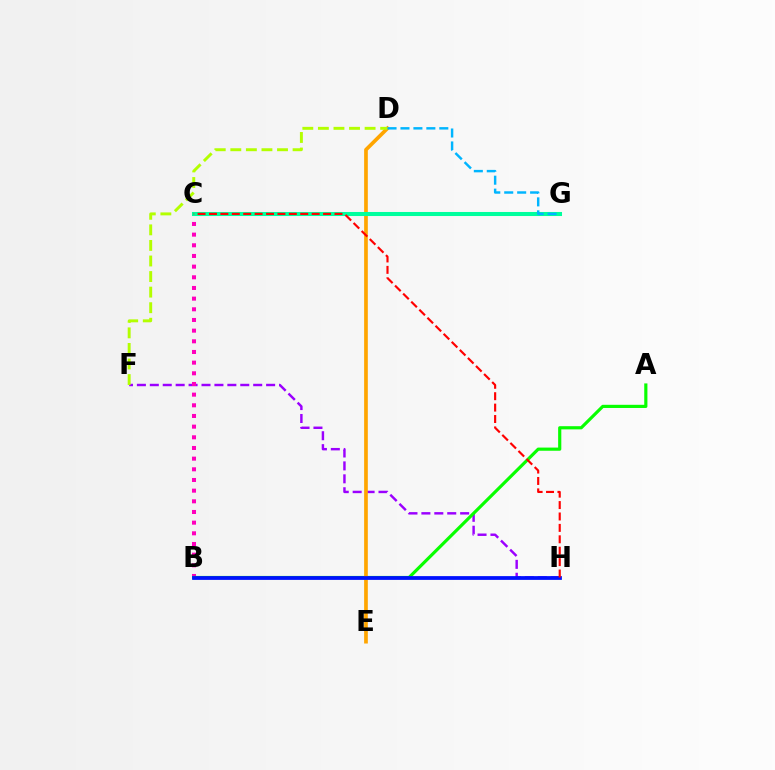{('F', 'H'): [{'color': '#9b00ff', 'line_style': 'dashed', 'thickness': 1.76}], ('B', 'C'): [{'color': '#ff00bd', 'line_style': 'dotted', 'thickness': 2.9}], ('A', 'B'): [{'color': '#08ff00', 'line_style': 'solid', 'thickness': 2.28}], ('D', 'E'): [{'color': '#ffa500', 'line_style': 'solid', 'thickness': 2.66}], ('D', 'F'): [{'color': '#b3ff00', 'line_style': 'dashed', 'thickness': 2.11}], ('B', 'H'): [{'color': '#0010ff', 'line_style': 'solid', 'thickness': 2.71}], ('C', 'G'): [{'color': '#00ff9d', 'line_style': 'solid', 'thickness': 2.91}], ('C', 'H'): [{'color': '#ff0000', 'line_style': 'dashed', 'thickness': 1.55}], ('D', 'G'): [{'color': '#00b5ff', 'line_style': 'dashed', 'thickness': 1.76}]}